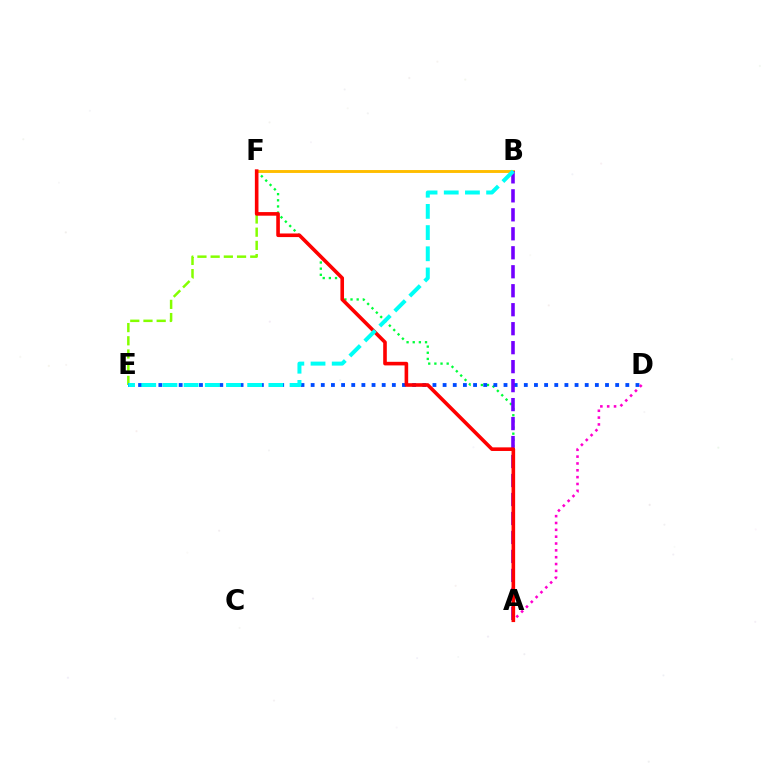{('E', 'F'): [{'color': '#84ff00', 'line_style': 'dashed', 'thickness': 1.79}], ('A', 'F'): [{'color': '#00ff39', 'line_style': 'dotted', 'thickness': 1.67}, {'color': '#ff0000', 'line_style': 'solid', 'thickness': 2.6}], ('D', 'E'): [{'color': '#004bff', 'line_style': 'dotted', 'thickness': 2.76}], ('A', 'D'): [{'color': '#ff00cf', 'line_style': 'dotted', 'thickness': 1.86}], ('B', 'F'): [{'color': '#ffbd00', 'line_style': 'solid', 'thickness': 2.09}], ('A', 'B'): [{'color': '#7200ff', 'line_style': 'dashed', 'thickness': 2.58}], ('B', 'E'): [{'color': '#00fff6', 'line_style': 'dashed', 'thickness': 2.88}]}